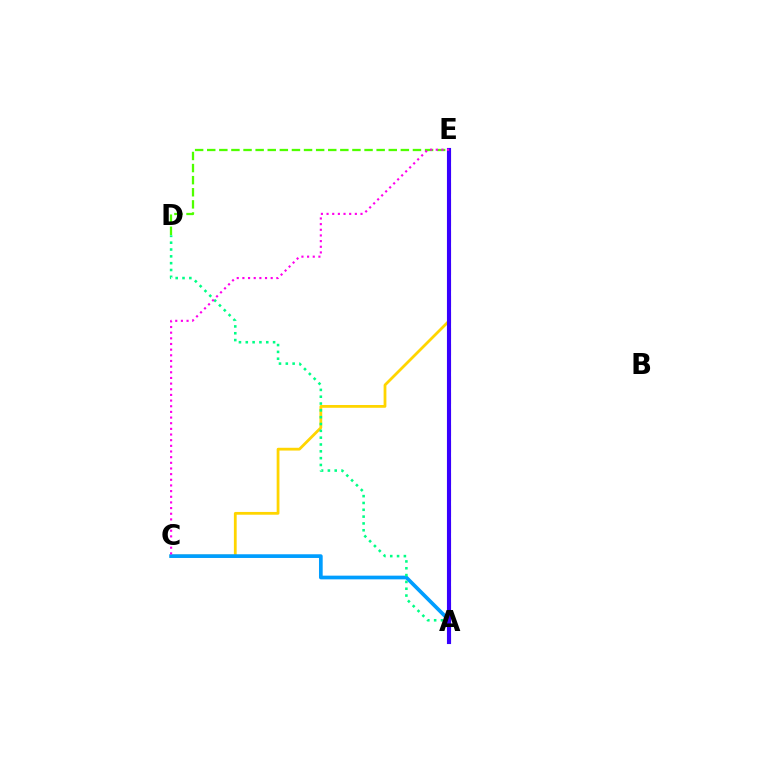{('A', 'E'): [{'color': '#ff0000', 'line_style': 'dashed', 'thickness': 2.19}, {'color': '#3700ff', 'line_style': 'solid', 'thickness': 2.96}], ('D', 'E'): [{'color': '#4fff00', 'line_style': 'dashed', 'thickness': 1.64}], ('C', 'E'): [{'color': '#ffd500', 'line_style': 'solid', 'thickness': 2.0}, {'color': '#ff00ed', 'line_style': 'dotted', 'thickness': 1.54}], ('A', 'C'): [{'color': '#009eff', 'line_style': 'solid', 'thickness': 2.66}], ('A', 'D'): [{'color': '#00ff86', 'line_style': 'dotted', 'thickness': 1.85}]}